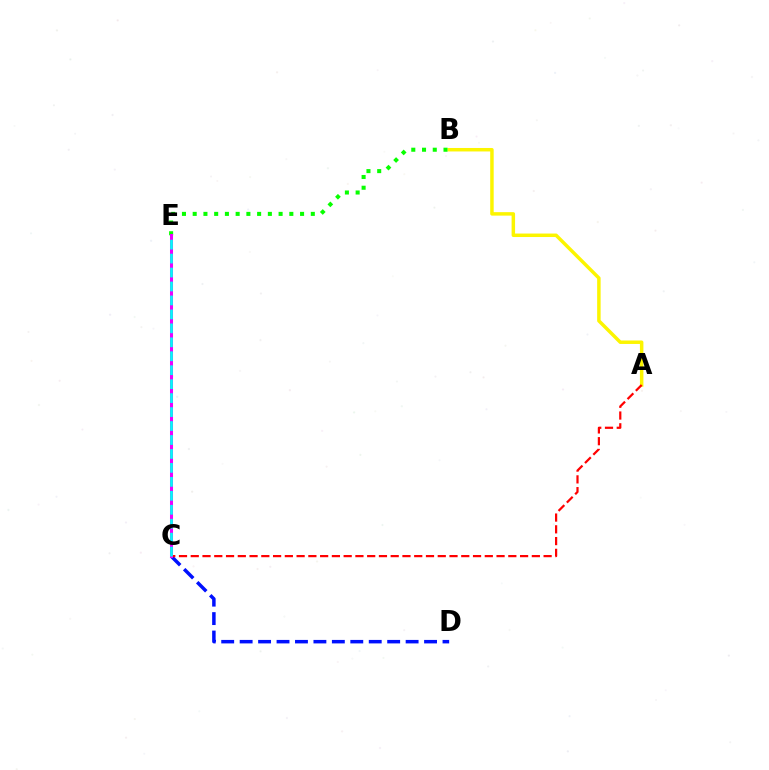{('C', 'D'): [{'color': '#0010ff', 'line_style': 'dashed', 'thickness': 2.51}], ('A', 'B'): [{'color': '#fcf500', 'line_style': 'solid', 'thickness': 2.5}], ('A', 'C'): [{'color': '#ff0000', 'line_style': 'dashed', 'thickness': 1.6}], ('B', 'E'): [{'color': '#08ff00', 'line_style': 'dotted', 'thickness': 2.92}], ('C', 'E'): [{'color': '#ee00ff', 'line_style': 'solid', 'thickness': 2.18}, {'color': '#00fff6', 'line_style': 'dashed', 'thickness': 1.9}]}